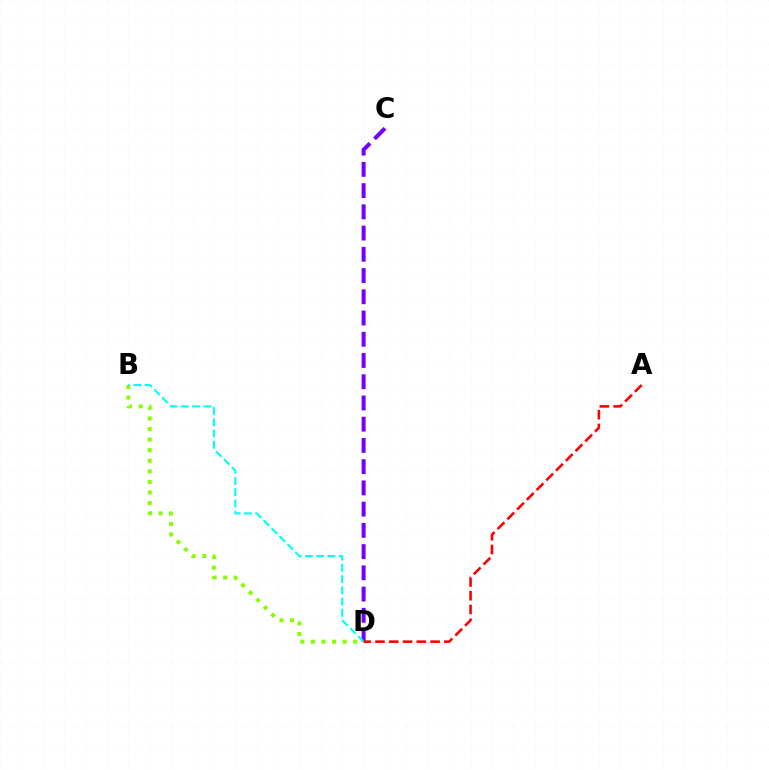{('C', 'D'): [{'color': '#7200ff', 'line_style': 'dashed', 'thickness': 2.88}], ('B', 'D'): [{'color': '#84ff00', 'line_style': 'dotted', 'thickness': 2.87}, {'color': '#00fff6', 'line_style': 'dashed', 'thickness': 1.53}], ('A', 'D'): [{'color': '#ff0000', 'line_style': 'dashed', 'thickness': 1.87}]}